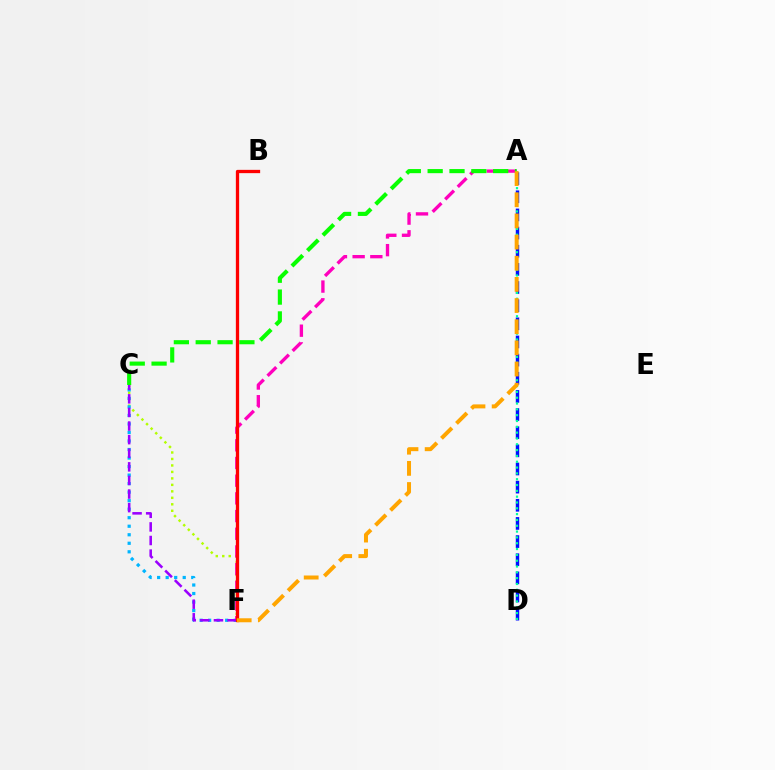{('C', 'F'): [{'color': '#b3ff00', 'line_style': 'dotted', 'thickness': 1.76}, {'color': '#00b5ff', 'line_style': 'dotted', 'thickness': 2.32}, {'color': '#9b00ff', 'line_style': 'dashed', 'thickness': 1.85}], ('A', 'F'): [{'color': '#ff00bd', 'line_style': 'dashed', 'thickness': 2.4}, {'color': '#ffa500', 'line_style': 'dashed', 'thickness': 2.87}], ('A', 'D'): [{'color': '#0010ff', 'line_style': 'dashed', 'thickness': 2.47}, {'color': '#00ff9d', 'line_style': 'dotted', 'thickness': 1.58}], ('A', 'C'): [{'color': '#08ff00', 'line_style': 'dashed', 'thickness': 2.97}], ('B', 'F'): [{'color': '#ff0000', 'line_style': 'solid', 'thickness': 2.37}]}